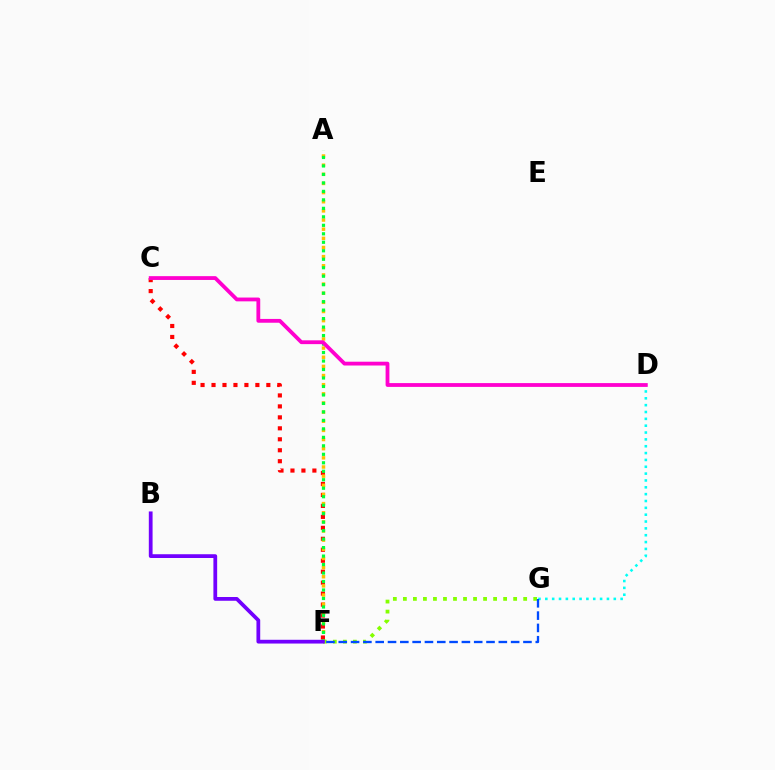{('C', 'F'): [{'color': '#ff0000', 'line_style': 'dotted', 'thickness': 2.98}], ('A', 'F'): [{'color': '#ffbd00', 'line_style': 'dotted', 'thickness': 2.49}, {'color': '#00ff39', 'line_style': 'dotted', 'thickness': 2.3}], ('F', 'G'): [{'color': '#84ff00', 'line_style': 'dotted', 'thickness': 2.72}, {'color': '#004bff', 'line_style': 'dashed', 'thickness': 1.67}], ('B', 'F'): [{'color': '#7200ff', 'line_style': 'solid', 'thickness': 2.71}], ('D', 'G'): [{'color': '#00fff6', 'line_style': 'dotted', 'thickness': 1.86}], ('C', 'D'): [{'color': '#ff00cf', 'line_style': 'solid', 'thickness': 2.74}]}